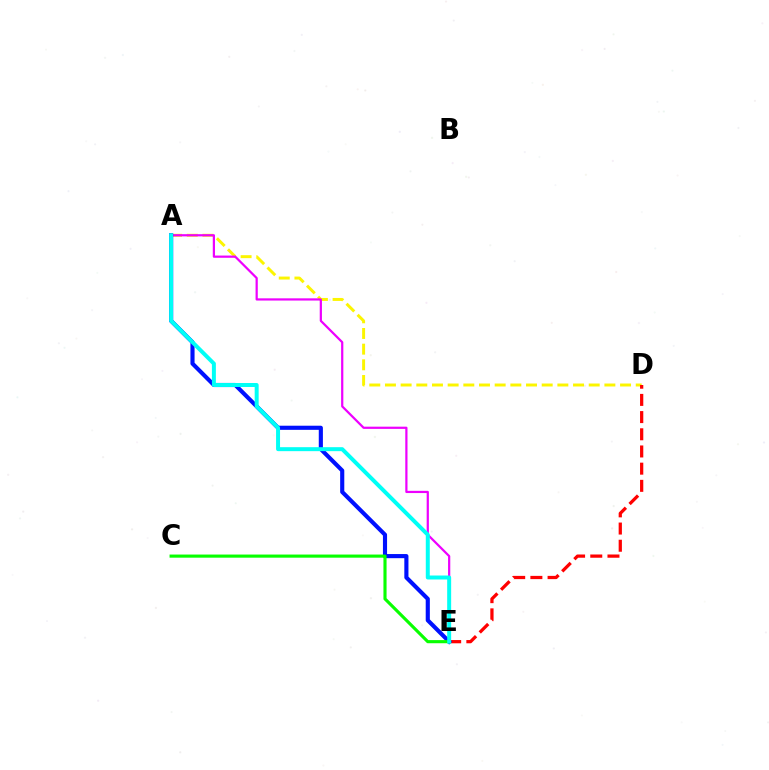{('A', 'D'): [{'color': '#fcf500', 'line_style': 'dashed', 'thickness': 2.13}], ('A', 'E'): [{'color': '#ee00ff', 'line_style': 'solid', 'thickness': 1.6}, {'color': '#0010ff', 'line_style': 'solid', 'thickness': 2.97}, {'color': '#00fff6', 'line_style': 'solid', 'thickness': 2.86}], ('D', 'E'): [{'color': '#ff0000', 'line_style': 'dashed', 'thickness': 2.34}], ('C', 'E'): [{'color': '#08ff00', 'line_style': 'solid', 'thickness': 2.25}]}